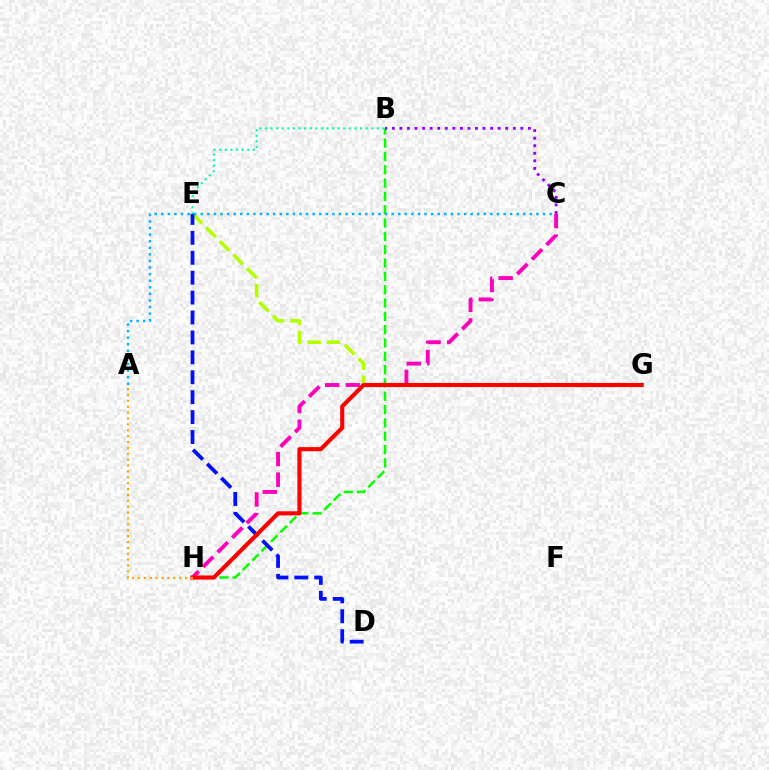{('E', 'G'): [{'color': '#b3ff00', 'line_style': 'dashed', 'thickness': 2.62}], ('C', 'H'): [{'color': '#ff00bd', 'line_style': 'dashed', 'thickness': 2.8}], ('B', 'H'): [{'color': '#08ff00', 'line_style': 'dashed', 'thickness': 1.81}], ('B', 'C'): [{'color': '#9b00ff', 'line_style': 'dotted', 'thickness': 2.05}], ('D', 'E'): [{'color': '#0010ff', 'line_style': 'dashed', 'thickness': 2.71}], ('A', 'C'): [{'color': '#00b5ff', 'line_style': 'dotted', 'thickness': 1.79}], ('G', 'H'): [{'color': '#ff0000', 'line_style': 'solid', 'thickness': 2.96}], ('B', 'E'): [{'color': '#00ff9d', 'line_style': 'dotted', 'thickness': 1.52}], ('A', 'H'): [{'color': '#ffa500', 'line_style': 'dotted', 'thickness': 1.6}]}